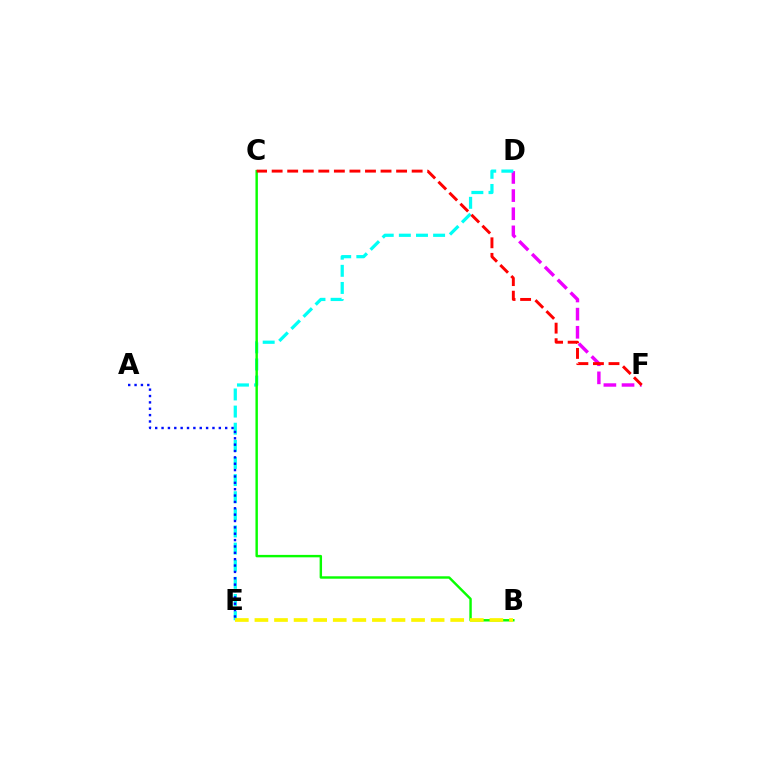{('D', 'F'): [{'color': '#ee00ff', 'line_style': 'dashed', 'thickness': 2.46}], ('D', 'E'): [{'color': '#00fff6', 'line_style': 'dashed', 'thickness': 2.33}], ('A', 'E'): [{'color': '#0010ff', 'line_style': 'dotted', 'thickness': 1.73}], ('B', 'C'): [{'color': '#08ff00', 'line_style': 'solid', 'thickness': 1.75}], ('B', 'E'): [{'color': '#fcf500', 'line_style': 'dashed', 'thickness': 2.66}], ('C', 'F'): [{'color': '#ff0000', 'line_style': 'dashed', 'thickness': 2.11}]}